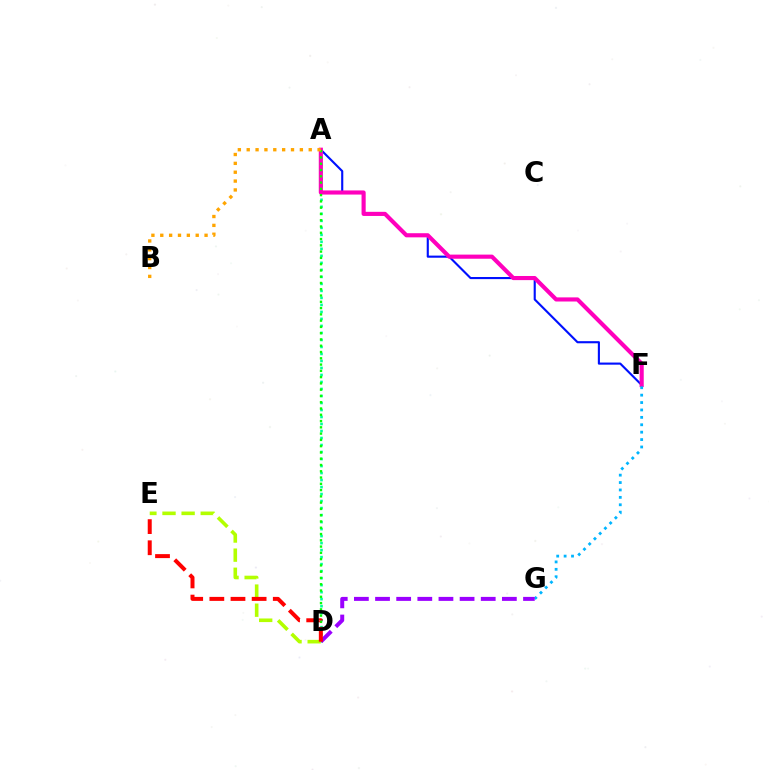{('A', 'F'): [{'color': '#0010ff', 'line_style': 'solid', 'thickness': 1.53}, {'color': '#ff00bd', 'line_style': 'solid', 'thickness': 2.97}], ('A', 'D'): [{'color': '#00ff9d', 'line_style': 'dotted', 'thickness': 1.9}, {'color': '#08ff00', 'line_style': 'dotted', 'thickness': 1.71}], ('F', 'G'): [{'color': '#00b5ff', 'line_style': 'dotted', 'thickness': 2.01}], ('D', 'G'): [{'color': '#9b00ff', 'line_style': 'dashed', 'thickness': 2.87}], ('D', 'E'): [{'color': '#b3ff00', 'line_style': 'dashed', 'thickness': 2.6}, {'color': '#ff0000', 'line_style': 'dashed', 'thickness': 2.87}], ('A', 'B'): [{'color': '#ffa500', 'line_style': 'dotted', 'thickness': 2.41}]}